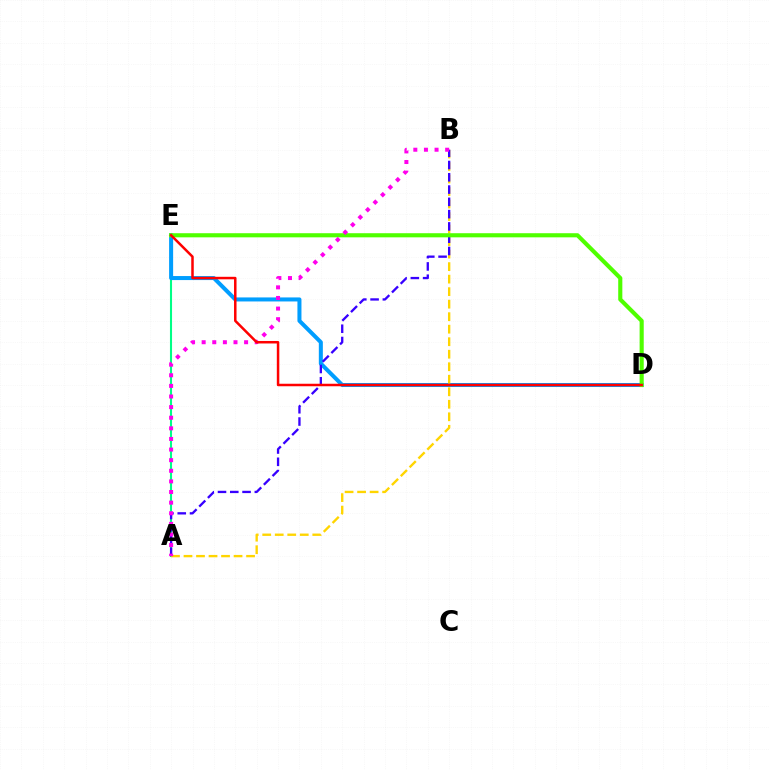{('A', 'E'): [{'color': '#00ff86', 'line_style': 'solid', 'thickness': 1.51}], ('D', 'E'): [{'color': '#009eff', 'line_style': 'solid', 'thickness': 2.9}, {'color': '#4fff00', 'line_style': 'solid', 'thickness': 2.97}, {'color': '#ff0000', 'line_style': 'solid', 'thickness': 1.8}], ('A', 'B'): [{'color': '#ffd500', 'line_style': 'dashed', 'thickness': 1.7}, {'color': '#3700ff', 'line_style': 'dashed', 'thickness': 1.67}, {'color': '#ff00ed', 'line_style': 'dotted', 'thickness': 2.88}]}